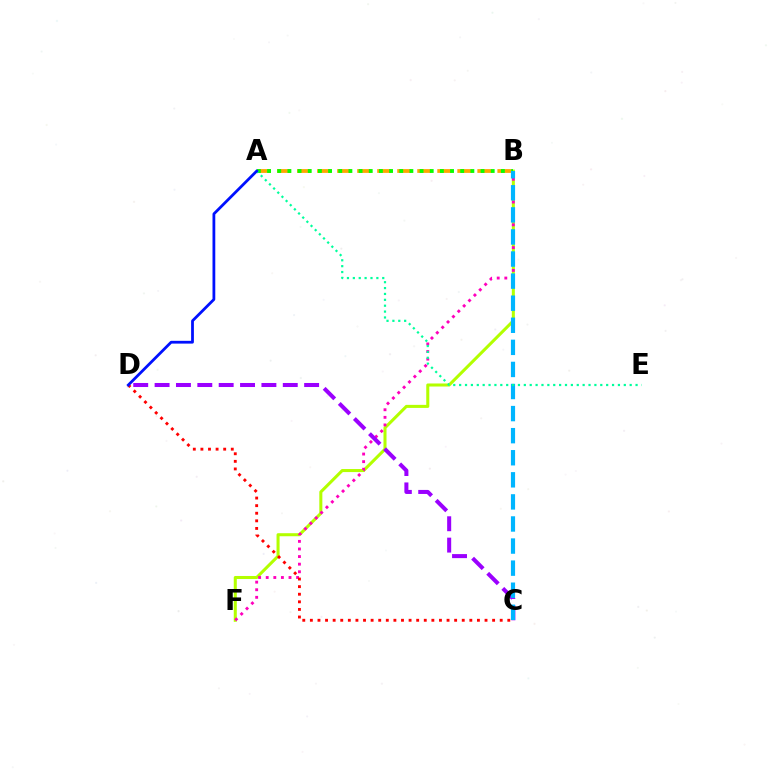{('B', 'F'): [{'color': '#b3ff00', 'line_style': 'solid', 'thickness': 2.19}, {'color': '#ff00bd', 'line_style': 'dotted', 'thickness': 2.06}], ('A', 'B'): [{'color': '#ffa500', 'line_style': 'dashed', 'thickness': 2.72}, {'color': '#08ff00', 'line_style': 'dotted', 'thickness': 2.76}], ('C', 'D'): [{'color': '#ff0000', 'line_style': 'dotted', 'thickness': 2.06}, {'color': '#9b00ff', 'line_style': 'dashed', 'thickness': 2.9}], ('B', 'C'): [{'color': '#00b5ff', 'line_style': 'dashed', 'thickness': 3.0}], ('A', 'E'): [{'color': '#00ff9d', 'line_style': 'dotted', 'thickness': 1.6}], ('A', 'D'): [{'color': '#0010ff', 'line_style': 'solid', 'thickness': 2.0}]}